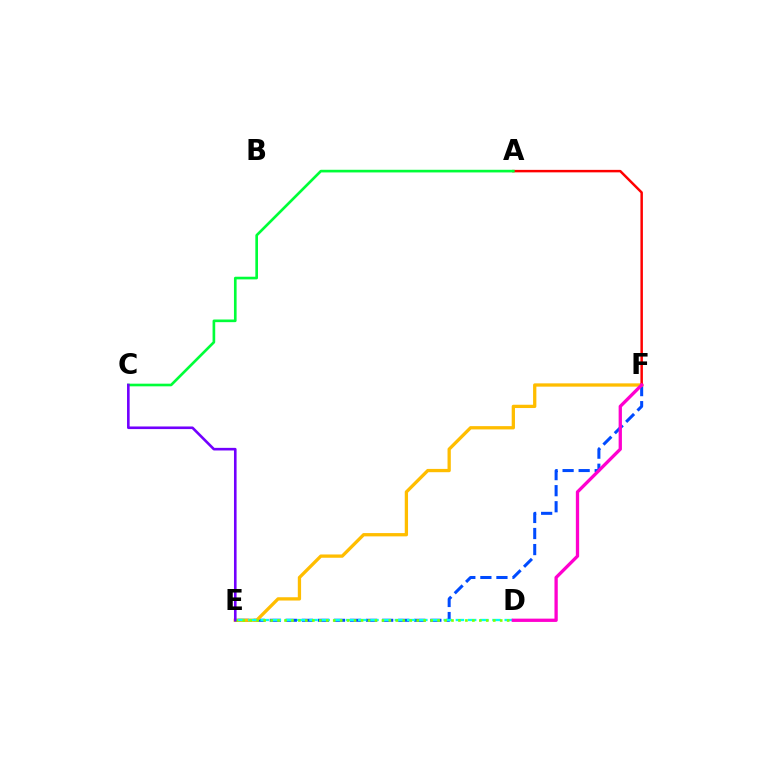{('E', 'F'): [{'color': '#004bff', 'line_style': 'dashed', 'thickness': 2.18}, {'color': '#ffbd00', 'line_style': 'solid', 'thickness': 2.37}], ('A', 'F'): [{'color': '#ff0000', 'line_style': 'solid', 'thickness': 1.79}], ('D', 'E'): [{'color': '#00fff6', 'line_style': 'dashed', 'thickness': 1.66}, {'color': '#84ff00', 'line_style': 'dotted', 'thickness': 1.89}], ('A', 'C'): [{'color': '#00ff39', 'line_style': 'solid', 'thickness': 1.91}], ('D', 'F'): [{'color': '#ff00cf', 'line_style': 'solid', 'thickness': 2.37}], ('C', 'E'): [{'color': '#7200ff', 'line_style': 'solid', 'thickness': 1.88}]}